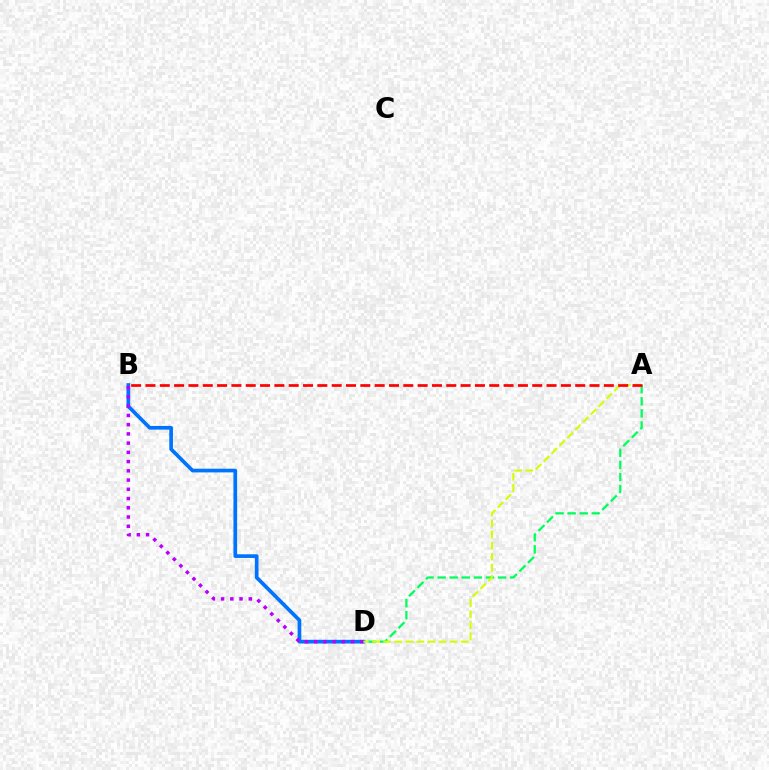{('B', 'D'): [{'color': '#0074ff', 'line_style': 'solid', 'thickness': 2.66}, {'color': '#b900ff', 'line_style': 'dotted', 'thickness': 2.51}], ('A', 'D'): [{'color': '#00ff5c', 'line_style': 'dashed', 'thickness': 1.64}, {'color': '#d1ff00', 'line_style': 'dashed', 'thickness': 1.51}], ('A', 'B'): [{'color': '#ff0000', 'line_style': 'dashed', 'thickness': 1.95}]}